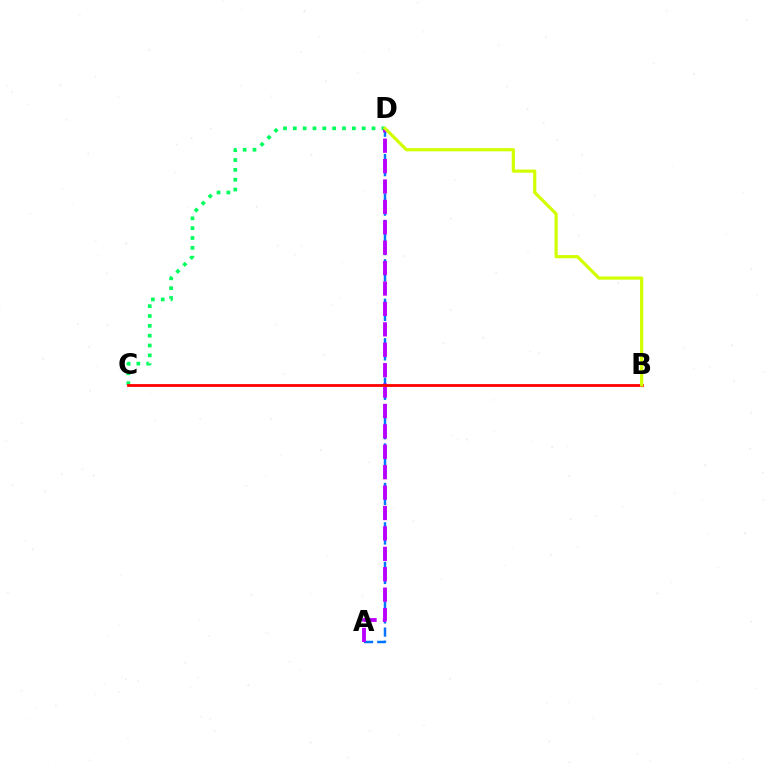{('A', 'D'): [{'color': '#0074ff', 'line_style': 'dashed', 'thickness': 1.79}, {'color': '#b900ff', 'line_style': 'dashed', 'thickness': 2.77}], ('C', 'D'): [{'color': '#00ff5c', 'line_style': 'dotted', 'thickness': 2.67}], ('B', 'C'): [{'color': '#ff0000', 'line_style': 'solid', 'thickness': 2.01}], ('B', 'D'): [{'color': '#d1ff00', 'line_style': 'solid', 'thickness': 2.29}]}